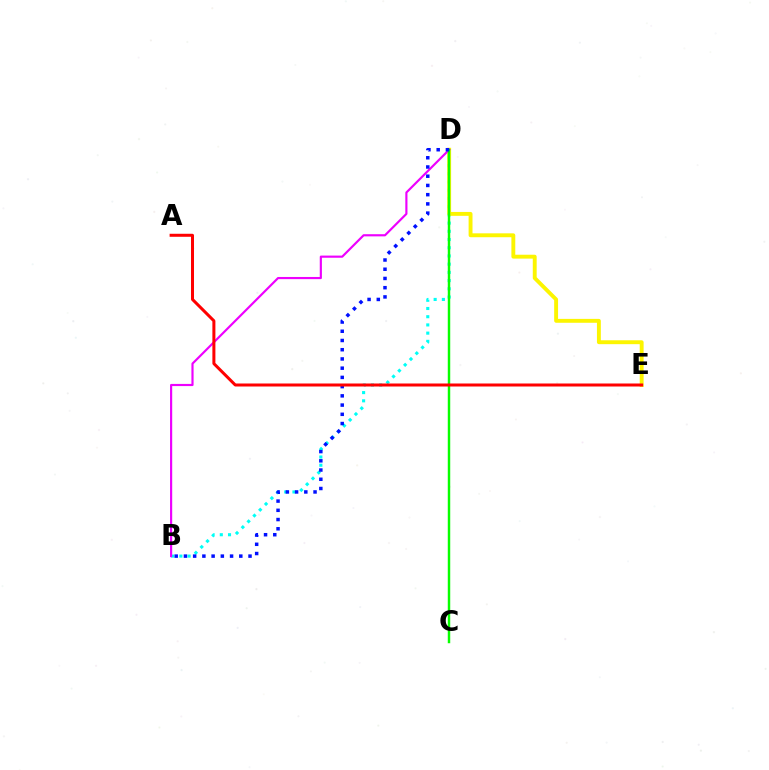{('B', 'D'): [{'color': '#00fff6', 'line_style': 'dotted', 'thickness': 2.23}, {'color': '#ee00ff', 'line_style': 'solid', 'thickness': 1.56}, {'color': '#0010ff', 'line_style': 'dotted', 'thickness': 2.51}], ('D', 'E'): [{'color': '#fcf500', 'line_style': 'solid', 'thickness': 2.8}], ('C', 'D'): [{'color': '#08ff00', 'line_style': 'solid', 'thickness': 1.77}], ('A', 'E'): [{'color': '#ff0000', 'line_style': 'solid', 'thickness': 2.17}]}